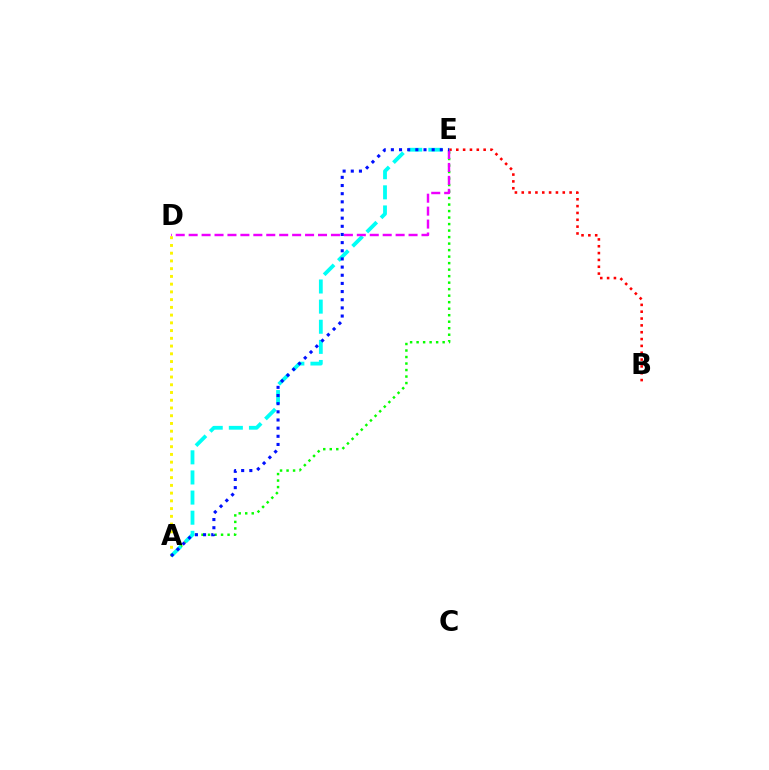{('B', 'E'): [{'color': '#ff0000', 'line_style': 'dotted', 'thickness': 1.86}], ('A', 'E'): [{'color': '#08ff00', 'line_style': 'dotted', 'thickness': 1.77}, {'color': '#00fff6', 'line_style': 'dashed', 'thickness': 2.73}, {'color': '#0010ff', 'line_style': 'dotted', 'thickness': 2.22}], ('A', 'D'): [{'color': '#fcf500', 'line_style': 'dotted', 'thickness': 2.1}], ('D', 'E'): [{'color': '#ee00ff', 'line_style': 'dashed', 'thickness': 1.76}]}